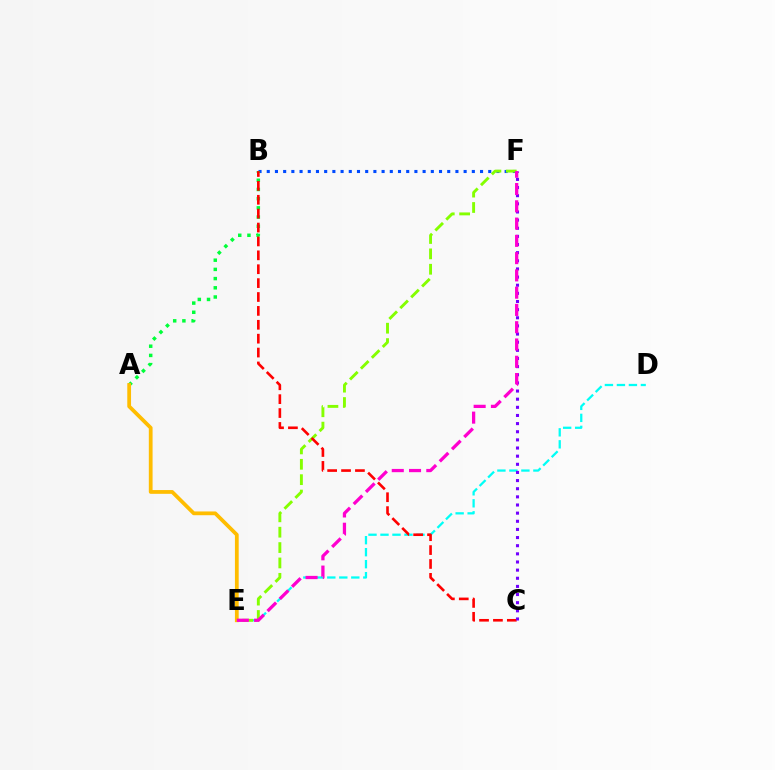{('D', 'E'): [{'color': '#00fff6', 'line_style': 'dashed', 'thickness': 1.63}], ('B', 'F'): [{'color': '#004bff', 'line_style': 'dotted', 'thickness': 2.23}], ('A', 'B'): [{'color': '#00ff39', 'line_style': 'dotted', 'thickness': 2.5}], ('E', 'F'): [{'color': '#84ff00', 'line_style': 'dashed', 'thickness': 2.09}, {'color': '#ff00cf', 'line_style': 'dashed', 'thickness': 2.35}], ('B', 'C'): [{'color': '#ff0000', 'line_style': 'dashed', 'thickness': 1.89}], ('A', 'E'): [{'color': '#ffbd00', 'line_style': 'solid', 'thickness': 2.71}], ('C', 'F'): [{'color': '#7200ff', 'line_style': 'dotted', 'thickness': 2.21}]}